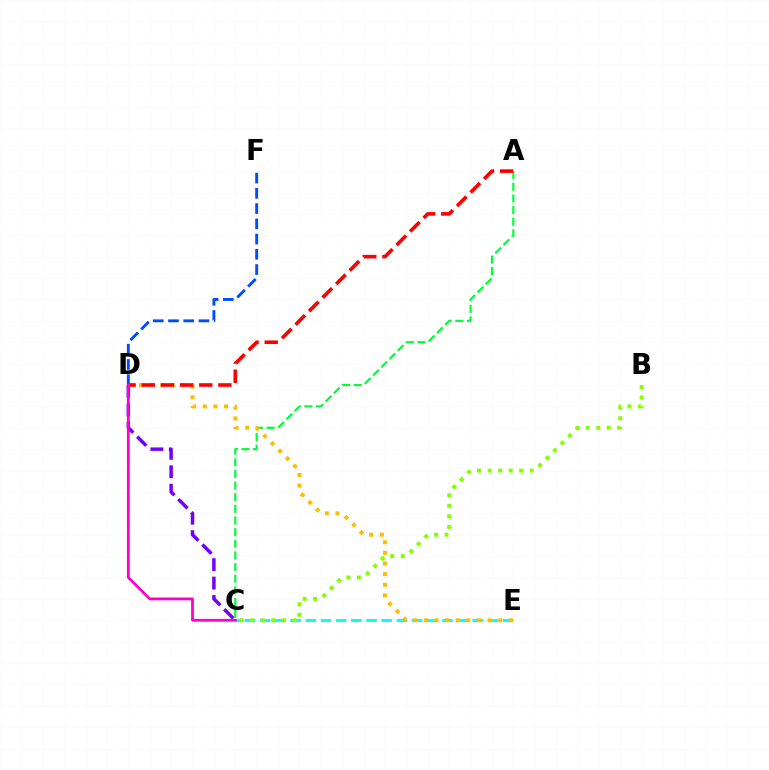{('C', 'E'): [{'color': '#00fff6', 'line_style': 'dashed', 'thickness': 2.06}], ('A', 'C'): [{'color': '#00ff39', 'line_style': 'dashed', 'thickness': 1.58}], ('C', 'D'): [{'color': '#7200ff', 'line_style': 'dashed', 'thickness': 2.5}, {'color': '#ff00cf', 'line_style': 'solid', 'thickness': 2.01}], ('D', 'E'): [{'color': '#ffbd00', 'line_style': 'dotted', 'thickness': 2.89}], ('D', 'F'): [{'color': '#004bff', 'line_style': 'dashed', 'thickness': 2.07}], ('A', 'D'): [{'color': '#ff0000', 'line_style': 'dashed', 'thickness': 2.6}], ('B', 'C'): [{'color': '#84ff00', 'line_style': 'dotted', 'thickness': 2.86}]}